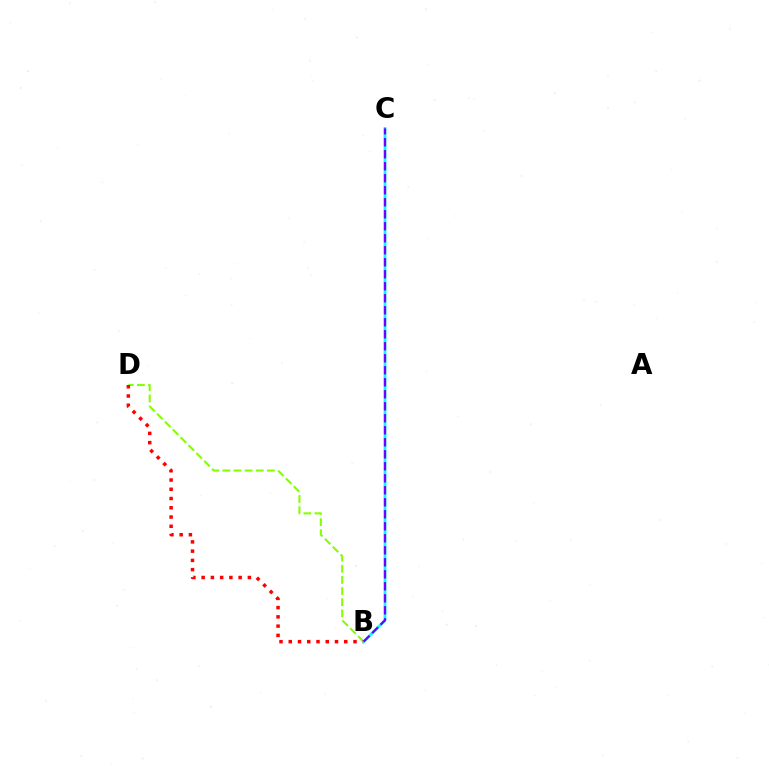{('B', 'D'): [{'color': '#84ff00', 'line_style': 'dashed', 'thickness': 1.51}, {'color': '#ff0000', 'line_style': 'dotted', 'thickness': 2.51}], ('B', 'C'): [{'color': '#00fff6', 'line_style': 'solid', 'thickness': 1.97}, {'color': '#7200ff', 'line_style': 'dashed', 'thickness': 1.63}]}